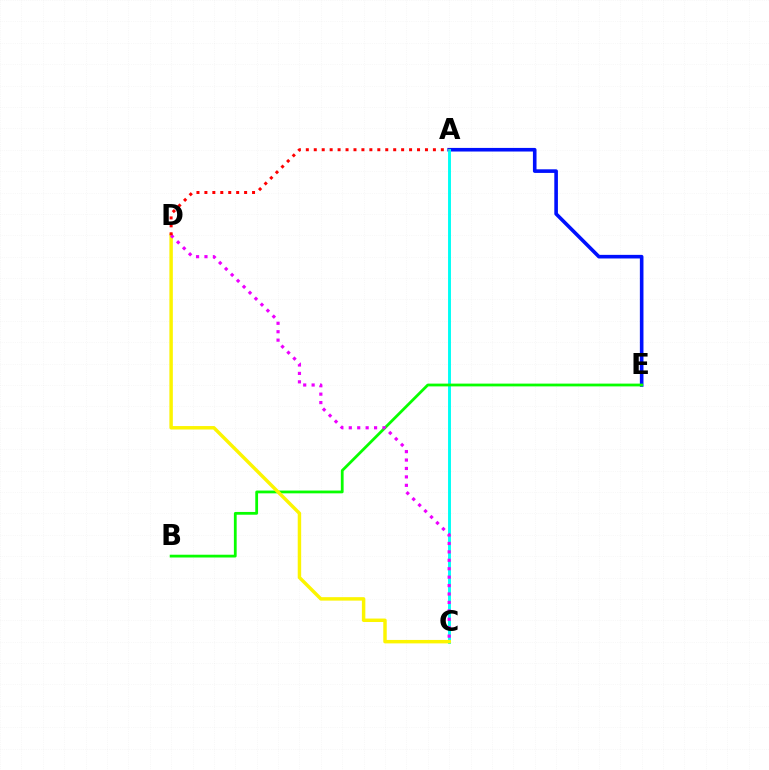{('A', 'E'): [{'color': '#0010ff', 'line_style': 'solid', 'thickness': 2.6}], ('A', 'C'): [{'color': '#00fff6', 'line_style': 'solid', 'thickness': 2.1}], ('B', 'E'): [{'color': '#08ff00', 'line_style': 'solid', 'thickness': 2.0}], ('C', 'D'): [{'color': '#fcf500', 'line_style': 'solid', 'thickness': 2.48}, {'color': '#ee00ff', 'line_style': 'dotted', 'thickness': 2.29}], ('A', 'D'): [{'color': '#ff0000', 'line_style': 'dotted', 'thickness': 2.16}]}